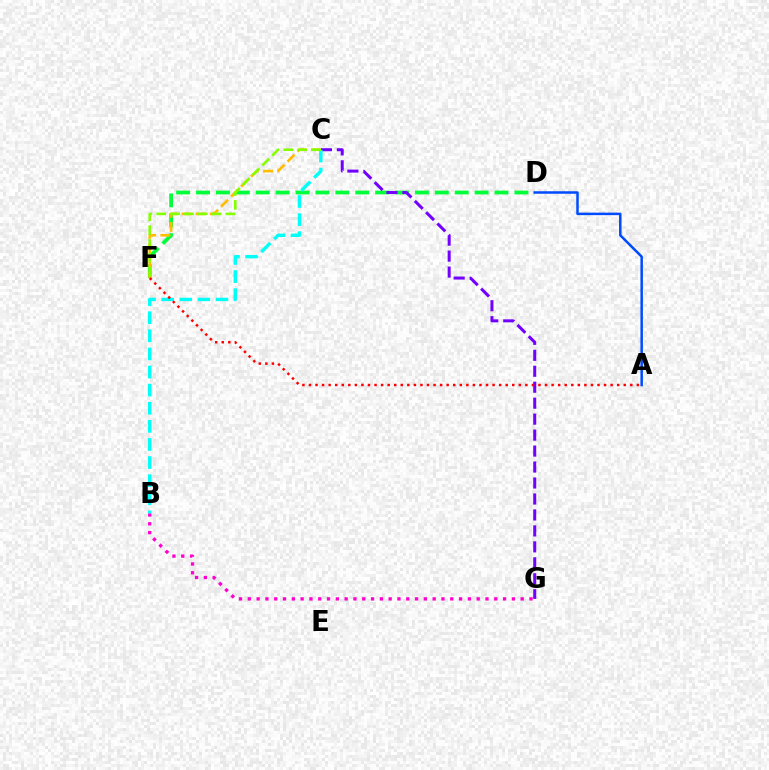{('D', 'F'): [{'color': '#00ff39', 'line_style': 'dashed', 'thickness': 2.7}], ('C', 'G'): [{'color': '#7200ff', 'line_style': 'dashed', 'thickness': 2.17}], ('A', 'D'): [{'color': '#004bff', 'line_style': 'solid', 'thickness': 1.8}], ('B', 'G'): [{'color': '#ff00cf', 'line_style': 'dotted', 'thickness': 2.39}], ('B', 'C'): [{'color': '#00fff6', 'line_style': 'dashed', 'thickness': 2.46}], ('C', 'F'): [{'color': '#ffbd00', 'line_style': 'dashed', 'thickness': 1.93}, {'color': '#84ff00', 'line_style': 'dashed', 'thickness': 1.88}], ('A', 'F'): [{'color': '#ff0000', 'line_style': 'dotted', 'thickness': 1.78}]}